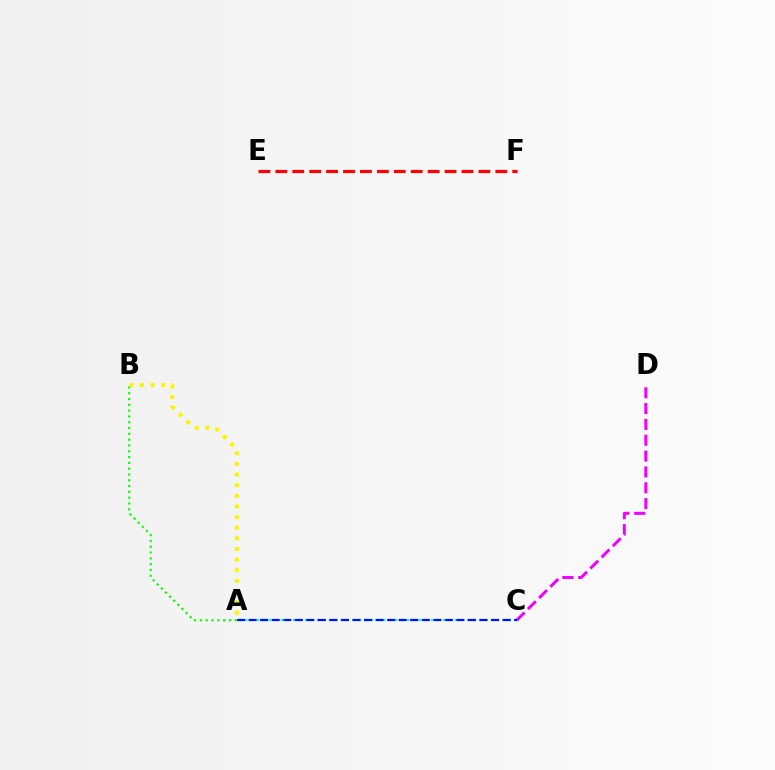{('A', 'B'): [{'color': '#08ff00', 'line_style': 'dotted', 'thickness': 1.58}, {'color': '#fcf500', 'line_style': 'dotted', 'thickness': 2.89}], ('C', 'D'): [{'color': '#ee00ff', 'line_style': 'dashed', 'thickness': 2.15}], ('A', 'C'): [{'color': '#00fff6', 'line_style': 'dotted', 'thickness': 1.63}, {'color': '#0010ff', 'line_style': 'dashed', 'thickness': 1.57}], ('E', 'F'): [{'color': '#ff0000', 'line_style': 'dashed', 'thickness': 2.3}]}